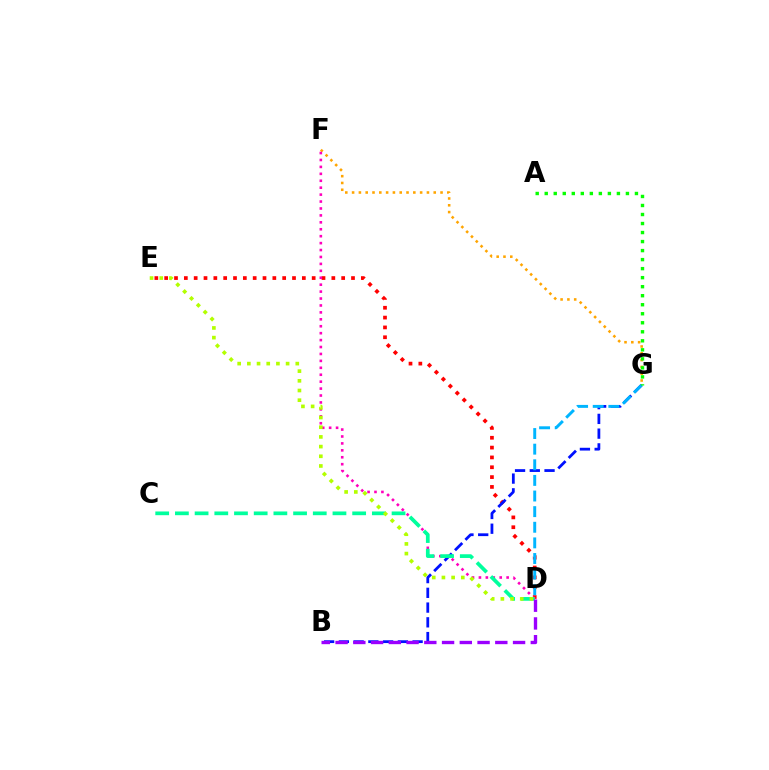{('F', 'G'): [{'color': '#ffa500', 'line_style': 'dotted', 'thickness': 1.85}], ('D', 'E'): [{'color': '#ff0000', 'line_style': 'dotted', 'thickness': 2.67}, {'color': '#b3ff00', 'line_style': 'dotted', 'thickness': 2.63}], ('B', 'G'): [{'color': '#0010ff', 'line_style': 'dashed', 'thickness': 2.0}], ('D', 'F'): [{'color': '#ff00bd', 'line_style': 'dotted', 'thickness': 1.88}], ('C', 'D'): [{'color': '#00ff9d', 'line_style': 'dashed', 'thickness': 2.68}], ('B', 'D'): [{'color': '#9b00ff', 'line_style': 'dashed', 'thickness': 2.41}], ('D', 'G'): [{'color': '#00b5ff', 'line_style': 'dashed', 'thickness': 2.12}], ('A', 'G'): [{'color': '#08ff00', 'line_style': 'dotted', 'thickness': 2.45}]}